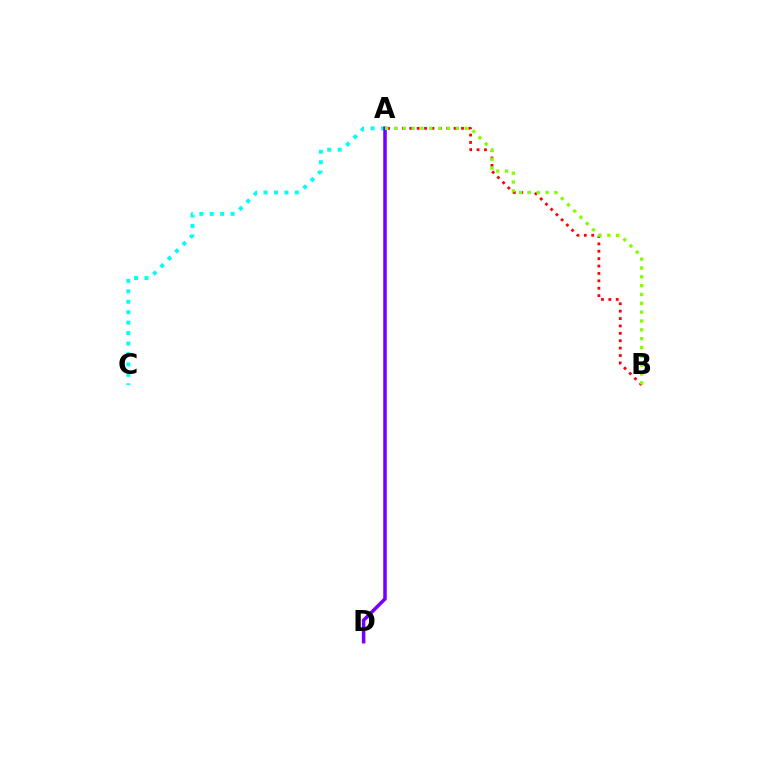{('A', 'C'): [{'color': '#00fff6', 'line_style': 'dotted', 'thickness': 2.84}], ('A', 'B'): [{'color': '#ff0000', 'line_style': 'dotted', 'thickness': 2.01}, {'color': '#84ff00', 'line_style': 'dotted', 'thickness': 2.4}], ('A', 'D'): [{'color': '#7200ff', 'line_style': 'solid', 'thickness': 2.54}]}